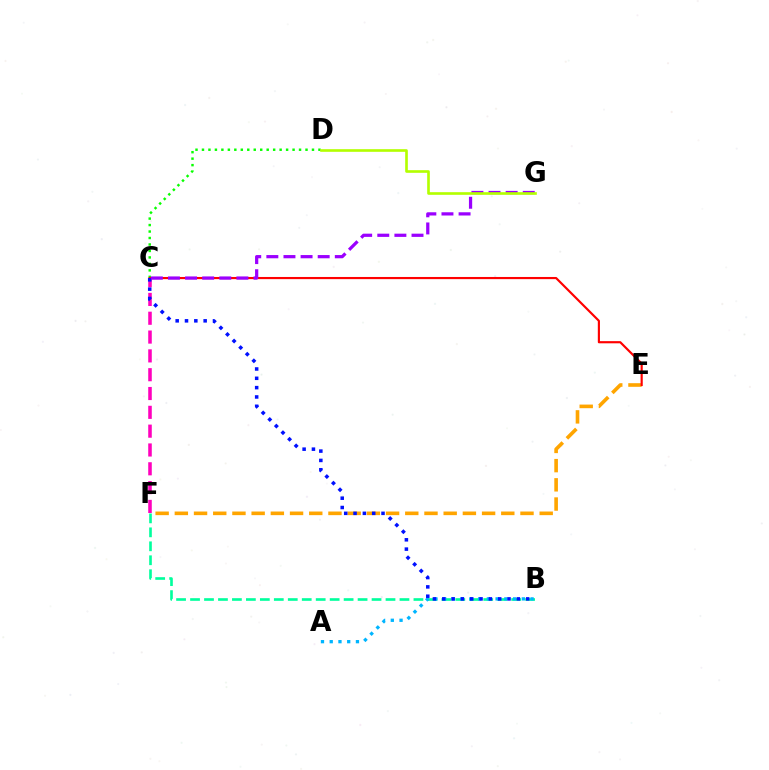{('C', 'D'): [{'color': '#08ff00', 'line_style': 'dotted', 'thickness': 1.76}], ('C', 'F'): [{'color': '#ff00bd', 'line_style': 'dashed', 'thickness': 2.56}], ('E', 'F'): [{'color': '#ffa500', 'line_style': 'dashed', 'thickness': 2.61}], ('B', 'F'): [{'color': '#00ff9d', 'line_style': 'dashed', 'thickness': 1.9}], ('A', 'B'): [{'color': '#00b5ff', 'line_style': 'dotted', 'thickness': 2.38}], ('C', 'E'): [{'color': '#ff0000', 'line_style': 'solid', 'thickness': 1.56}], ('B', 'C'): [{'color': '#0010ff', 'line_style': 'dotted', 'thickness': 2.53}], ('C', 'G'): [{'color': '#9b00ff', 'line_style': 'dashed', 'thickness': 2.32}], ('D', 'G'): [{'color': '#b3ff00', 'line_style': 'solid', 'thickness': 1.9}]}